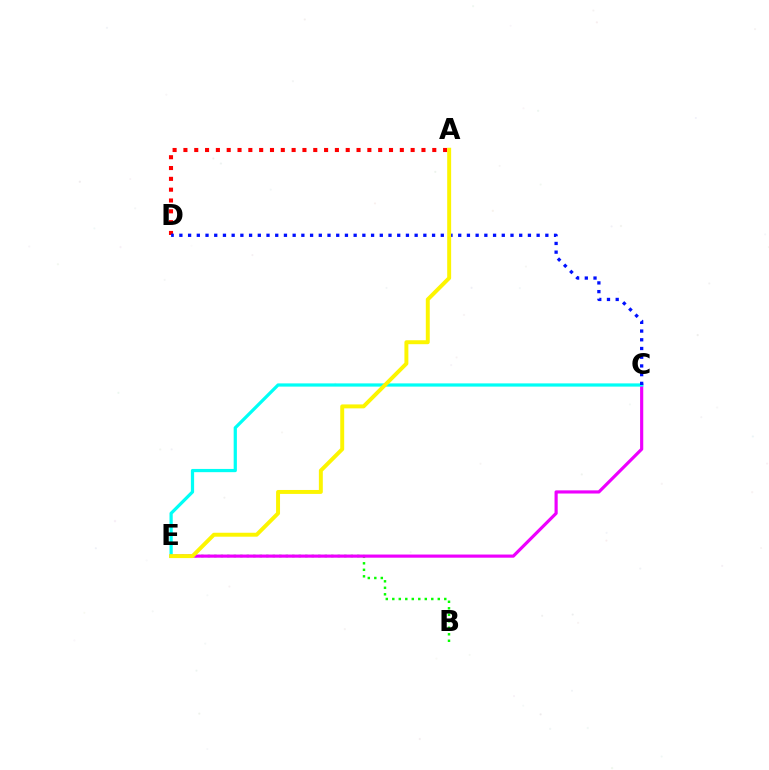{('B', 'E'): [{'color': '#08ff00', 'line_style': 'dotted', 'thickness': 1.77}], ('C', 'E'): [{'color': '#ee00ff', 'line_style': 'solid', 'thickness': 2.28}, {'color': '#00fff6', 'line_style': 'solid', 'thickness': 2.32}], ('A', 'D'): [{'color': '#ff0000', 'line_style': 'dotted', 'thickness': 2.94}], ('C', 'D'): [{'color': '#0010ff', 'line_style': 'dotted', 'thickness': 2.37}], ('A', 'E'): [{'color': '#fcf500', 'line_style': 'solid', 'thickness': 2.84}]}